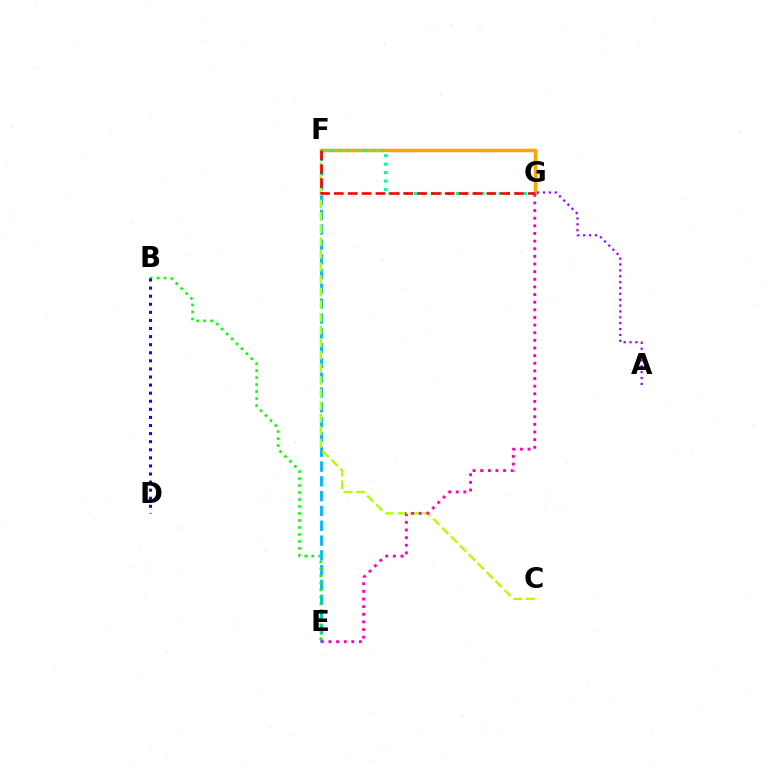{('F', 'G'): [{'color': '#ffa500', 'line_style': 'solid', 'thickness': 2.52}, {'color': '#00ff9d', 'line_style': 'dotted', 'thickness': 2.3}, {'color': '#ff0000', 'line_style': 'dashed', 'thickness': 1.88}], ('E', 'F'): [{'color': '#00b5ff', 'line_style': 'dashed', 'thickness': 2.01}], ('C', 'F'): [{'color': '#b3ff00', 'line_style': 'dashed', 'thickness': 1.71}], ('B', 'E'): [{'color': '#08ff00', 'line_style': 'dotted', 'thickness': 1.9}], ('A', 'G'): [{'color': '#9b00ff', 'line_style': 'dotted', 'thickness': 1.59}], ('B', 'D'): [{'color': '#0010ff', 'line_style': 'dotted', 'thickness': 2.2}], ('E', 'G'): [{'color': '#ff00bd', 'line_style': 'dotted', 'thickness': 2.07}]}